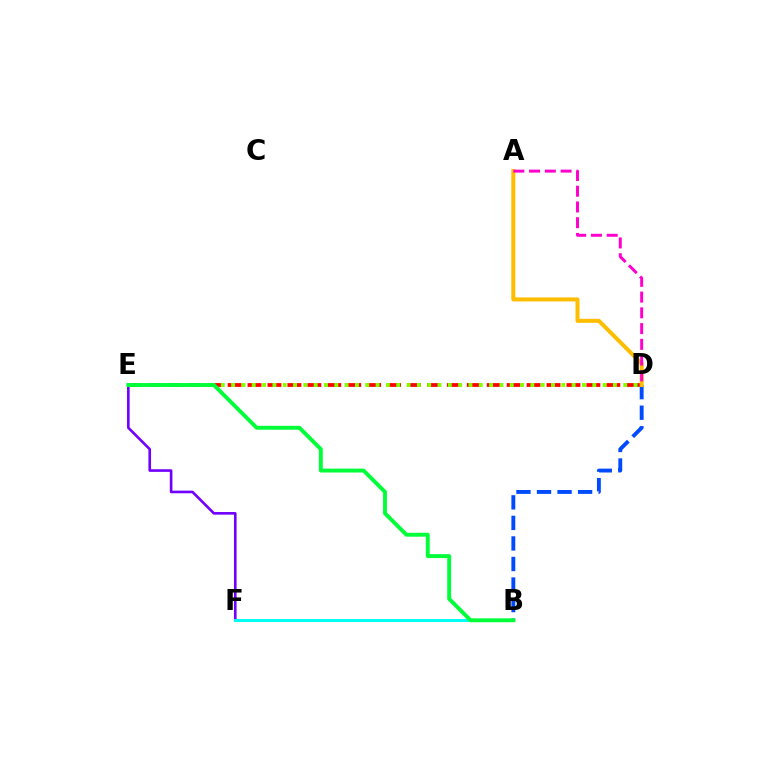{('D', 'E'): [{'color': '#ff0000', 'line_style': 'dashed', 'thickness': 2.71}, {'color': '#84ff00', 'line_style': 'dotted', 'thickness': 2.8}], ('E', 'F'): [{'color': '#7200ff', 'line_style': 'solid', 'thickness': 1.89}], ('B', 'D'): [{'color': '#004bff', 'line_style': 'dashed', 'thickness': 2.79}], ('A', 'D'): [{'color': '#ffbd00', 'line_style': 'solid', 'thickness': 2.89}, {'color': '#ff00cf', 'line_style': 'dashed', 'thickness': 2.14}], ('B', 'F'): [{'color': '#00fff6', 'line_style': 'solid', 'thickness': 2.13}], ('B', 'E'): [{'color': '#00ff39', 'line_style': 'solid', 'thickness': 2.81}]}